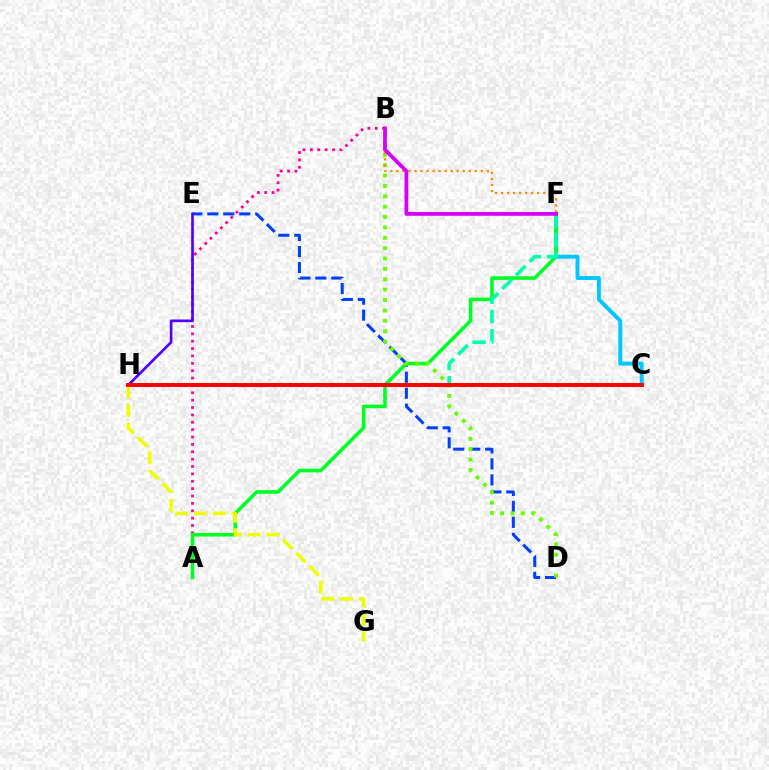{('A', 'B'): [{'color': '#ff00a0', 'line_style': 'dotted', 'thickness': 2.0}], ('D', 'E'): [{'color': '#003fff', 'line_style': 'dashed', 'thickness': 2.17}], ('C', 'F'): [{'color': '#00c7ff', 'line_style': 'solid', 'thickness': 2.83}], ('E', 'H'): [{'color': '#4f00ff', 'line_style': 'solid', 'thickness': 1.9}], ('A', 'F'): [{'color': '#00ff27', 'line_style': 'solid', 'thickness': 2.59}], ('G', 'H'): [{'color': '#eeff00', 'line_style': 'dashed', 'thickness': 2.55}], ('B', 'D'): [{'color': '#66ff00', 'line_style': 'dotted', 'thickness': 2.82}], ('B', 'F'): [{'color': '#ff8800', 'line_style': 'dotted', 'thickness': 1.64}, {'color': '#d600ff', 'line_style': 'solid', 'thickness': 2.71}], ('F', 'H'): [{'color': '#00ffaf', 'line_style': 'dashed', 'thickness': 2.62}], ('C', 'H'): [{'color': '#ff0000', 'line_style': 'solid', 'thickness': 2.83}]}